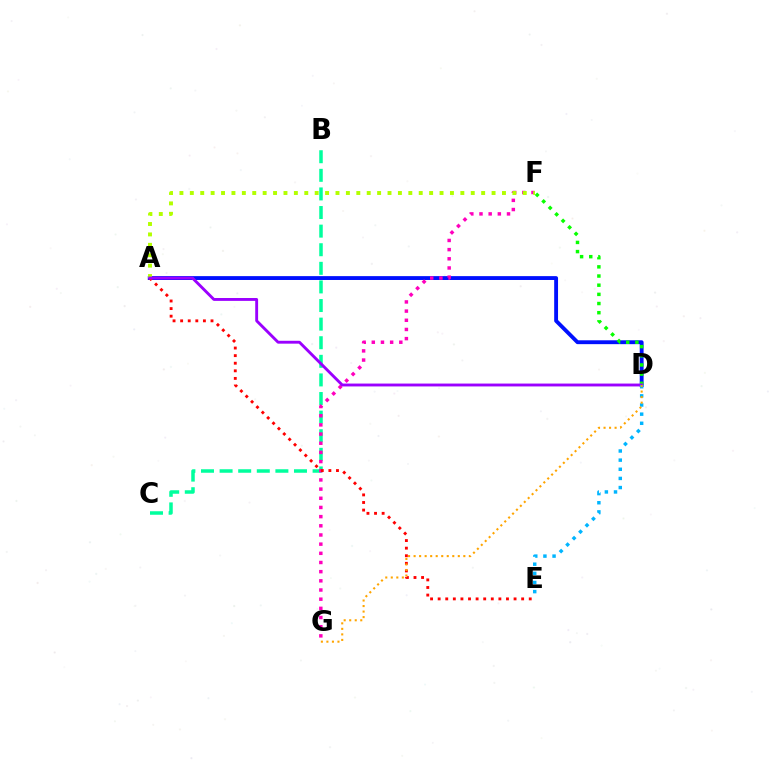{('B', 'C'): [{'color': '#00ff9d', 'line_style': 'dashed', 'thickness': 2.53}], ('A', 'D'): [{'color': '#0010ff', 'line_style': 'solid', 'thickness': 2.78}, {'color': '#9b00ff', 'line_style': 'solid', 'thickness': 2.07}], ('D', 'F'): [{'color': '#08ff00', 'line_style': 'dotted', 'thickness': 2.49}], ('F', 'G'): [{'color': '#ff00bd', 'line_style': 'dotted', 'thickness': 2.49}], ('A', 'E'): [{'color': '#ff0000', 'line_style': 'dotted', 'thickness': 2.06}], ('A', 'F'): [{'color': '#b3ff00', 'line_style': 'dotted', 'thickness': 2.83}], ('D', 'E'): [{'color': '#00b5ff', 'line_style': 'dotted', 'thickness': 2.48}], ('D', 'G'): [{'color': '#ffa500', 'line_style': 'dotted', 'thickness': 1.5}]}